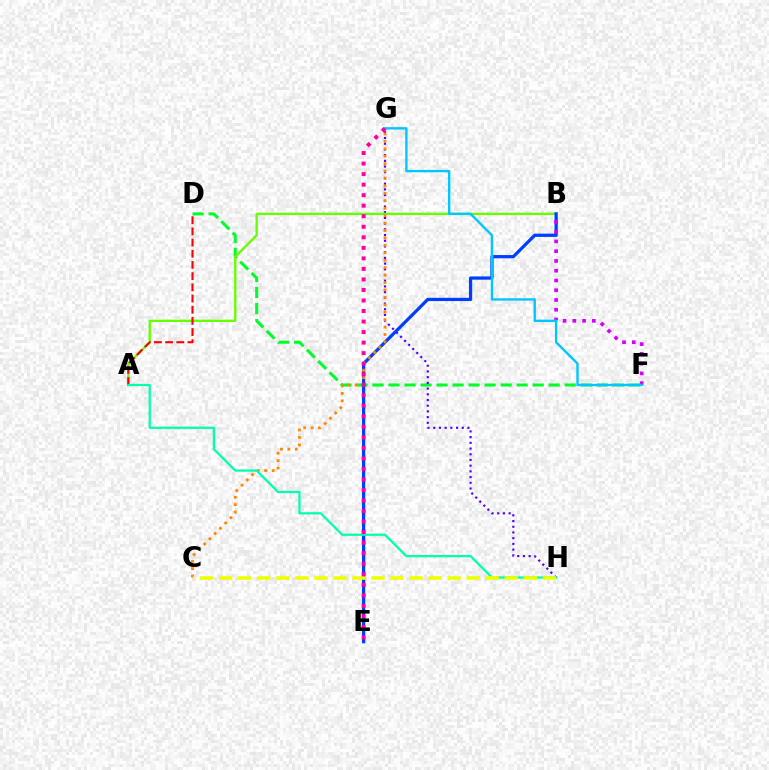{('D', 'F'): [{'color': '#00ff27', 'line_style': 'dashed', 'thickness': 2.18}], ('G', 'H'): [{'color': '#4f00ff', 'line_style': 'dotted', 'thickness': 1.55}], ('A', 'B'): [{'color': '#66ff00', 'line_style': 'solid', 'thickness': 1.68}], ('B', 'E'): [{'color': '#003fff', 'line_style': 'solid', 'thickness': 2.33}], ('A', 'D'): [{'color': '#ff0000', 'line_style': 'dashed', 'thickness': 1.52}], ('C', 'G'): [{'color': '#ff8800', 'line_style': 'dotted', 'thickness': 2.02}], ('B', 'F'): [{'color': '#d600ff', 'line_style': 'dotted', 'thickness': 2.65}], ('F', 'G'): [{'color': '#00c7ff', 'line_style': 'solid', 'thickness': 1.71}], ('A', 'H'): [{'color': '#00ffaf', 'line_style': 'solid', 'thickness': 1.62}], ('C', 'H'): [{'color': '#eeff00', 'line_style': 'dashed', 'thickness': 2.59}], ('E', 'G'): [{'color': '#ff00a0', 'line_style': 'dotted', 'thickness': 2.86}]}